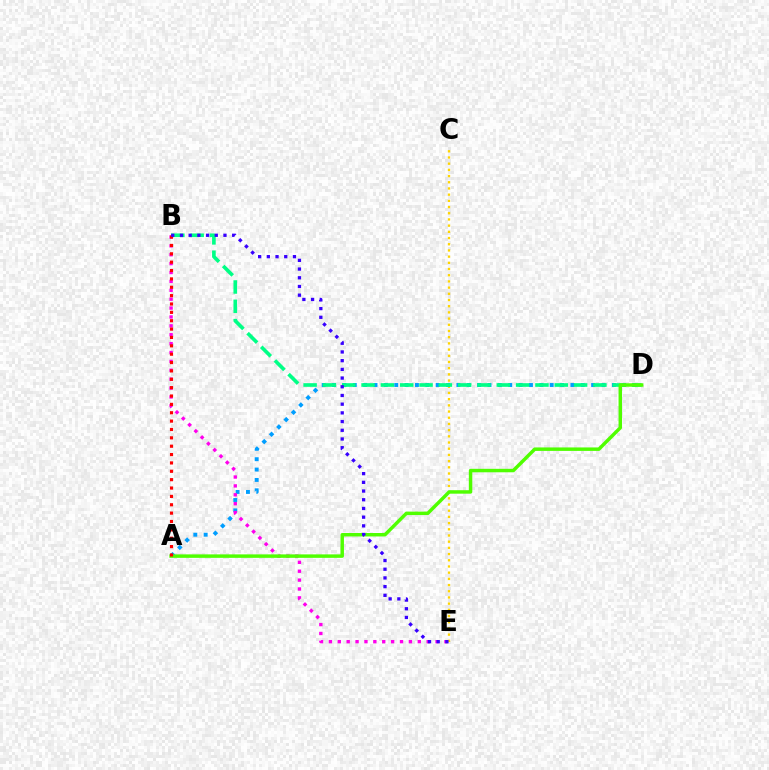{('C', 'E'): [{'color': '#ffd500', 'line_style': 'dotted', 'thickness': 1.68}], ('A', 'D'): [{'color': '#009eff', 'line_style': 'dotted', 'thickness': 2.82}, {'color': '#4fff00', 'line_style': 'solid', 'thickness': 2.49}], ('B', 'D'): [{'color': '#00ff86', 'line_style': 'dashed', 'thickness': 2.62}], ('B', 'E'): [{'color': '#ff00ed', 'line_style': 'dotted', 'thickness': 2.41}, {'color': '#3700ff', 'line_style': 'dotted', 'thickness': 2.36}], ('A', 'B'): [{'color': '#ff0000', 'line_style': 'dotted', 'thickness': 2.27}]}